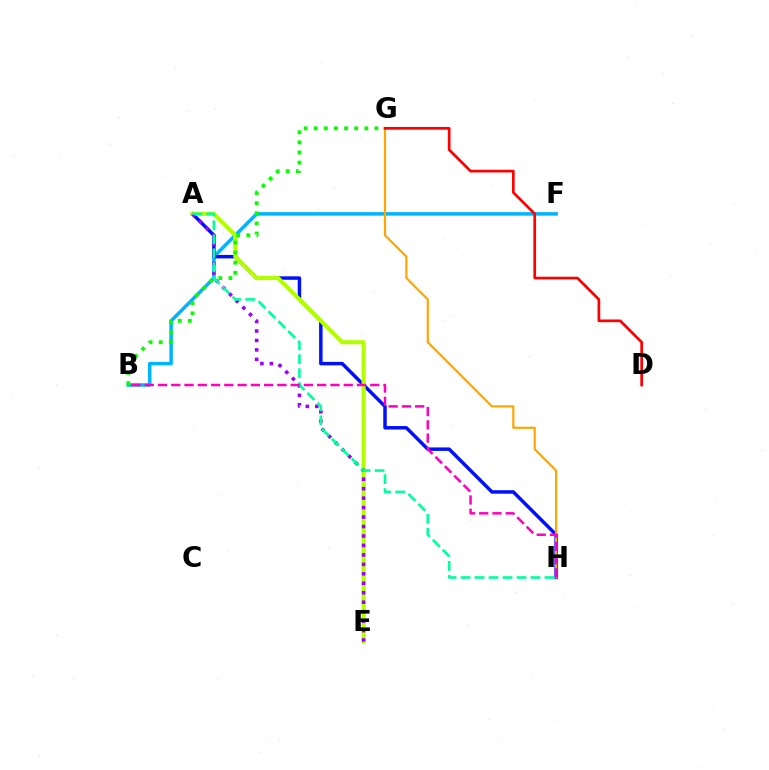{('B', 'F'): [{'color': '#00b5ff', 'line_style': 'solid', 'thickness': 2.54}], ('A', 'H'): [{'color': '#0010ff', 'line_style': 'solid', 'thickness': 2.49}, {'color': '#00ff9d', 'line_style': 'dashed', 'thickness': 1.9}], ('A', 'E'): [{'color': '#b3ff00', 'line_style': 'solid', 'thickness': 2.94}, {'color': '#9b00ff', 'line_style': 'dotted', 'thickness': 2.57}], ('G', 'H'): [{'color': '#ffa500', 'line_style': 'solid', 'thickness': 1.57}], ('B', 'H'): [{'color': '#ff00bd', 'line_style': 'dashed', 'thickness': 1.8}], ('B', 'G'): [{'color': '#08ff00', 'line_style': 'dotted', 'thickness': 2.75}], ('D', 'G'): [{'color': '#ff0000', 'line_style': 'solid', 'thickness': 1.94}]}